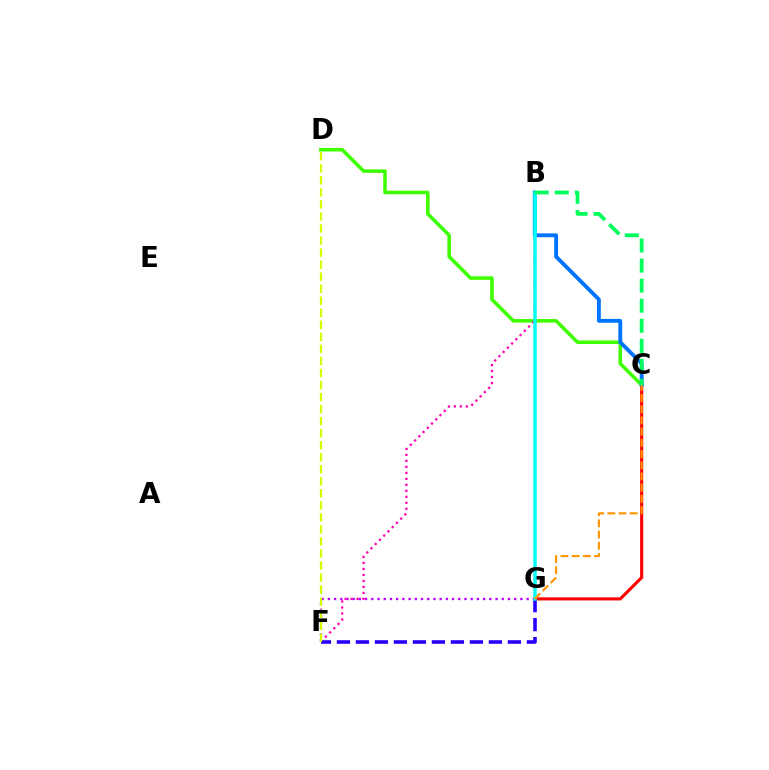{('F', 'G'): [{'color': '#b900ff', 'line_style': 'dotted', 'thickness': 1.69}, {'color': '#2500ff', 'line_style': 'dashed', 'thickness': 2.58}], ('C', 'G'): [{'color': '#ff0000', 'line_style': 'solid', 'thickness': 2.25}, {'color': '#ff9400', 'line_style': 'dashed', 'thickness': 1.52}], ('C', 'D'): [{'color': '#3dff00', 'line_style': 'solid', 'thickness': 2.55}], ('B', 'C'): [{'color': '#0074ff', 'line_style': 'solid', 'thickness': 2.77}, {'color': '#00ff5c', 'line_style': 'dashed', 'thickness': 2.73}], ('B', 'F'): [{'color': '#ff00ac', 'line_style': 'dotted', 'thickness': 1.63}], ('D', 'F'): [{'color': '#d1ff00', 'line_style': 'dashed', 'thickness': 1.64}], ('B', 'G'): [{'color': '#00fff6', 'line_style': 'solid', 'thickness': 2.52}]}